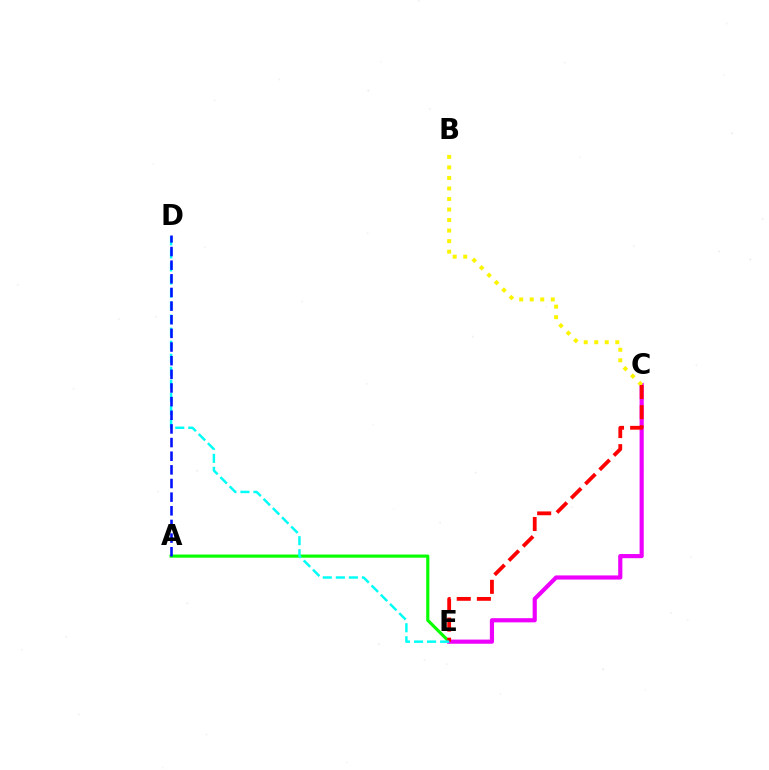{('A', 'E'): [{'color': '#08ff00', 'line_style': 'solid', 'thickness': 2.25}], ('C', 'E'): [{'color': '#ee00ff', 'line_style': 'solid', 'thickness': 2.99}, {'color': '#ff0000', 'line_style': 'dashed', 'thickness': 2.74}], ('B', 'C'): [{'color': '#fcf500', 'line_style': 'dotted', 'thickness': 2.86}], ('D', 'E'): [{'color': '#00fff6', 'line_style': 'dashed', 'thickness': 1.77}], ('A', 'D'): [{'color': '#0010ff', 'line_style': 'dashed', 'thickness': 1.85}]}